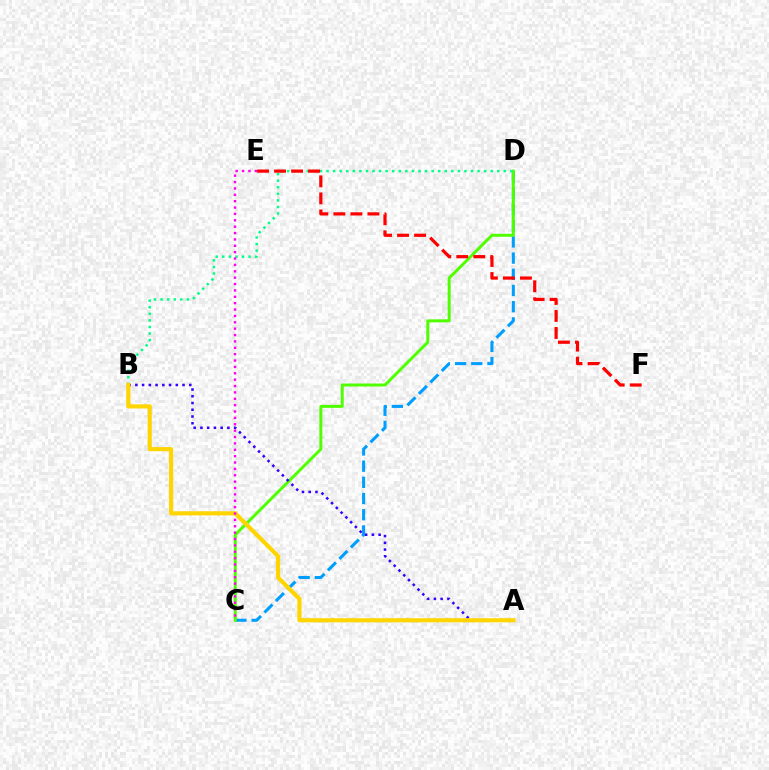{('C', 'D'): [{'color': '#009eff', 'line_style': 'dashed', 'thickness': 2.2}, {'color': '#4fff00', 'line_style': 'solid', 'thickness': 2.14}], ('B', 'D'): [{'color': '#00ff86', 'line_style': 'dotted', 'thickness': 1.78}], ('A', 'B'): [{'color': '#3700ff', 'line_style': 'dotted', 'thickness': 1.83}, {'color': '#ffd500', 'line_style': 'solid', 'thickness': 2.98}], ('C', 'E'): [{'color': '#ff00ed', 'line_style': 'dotted', 'thickness': 1.73}], ('E', 'F'): [{'color': '#ff0000', 'line_style': 'dashed', 'thickness': 2.31}]}